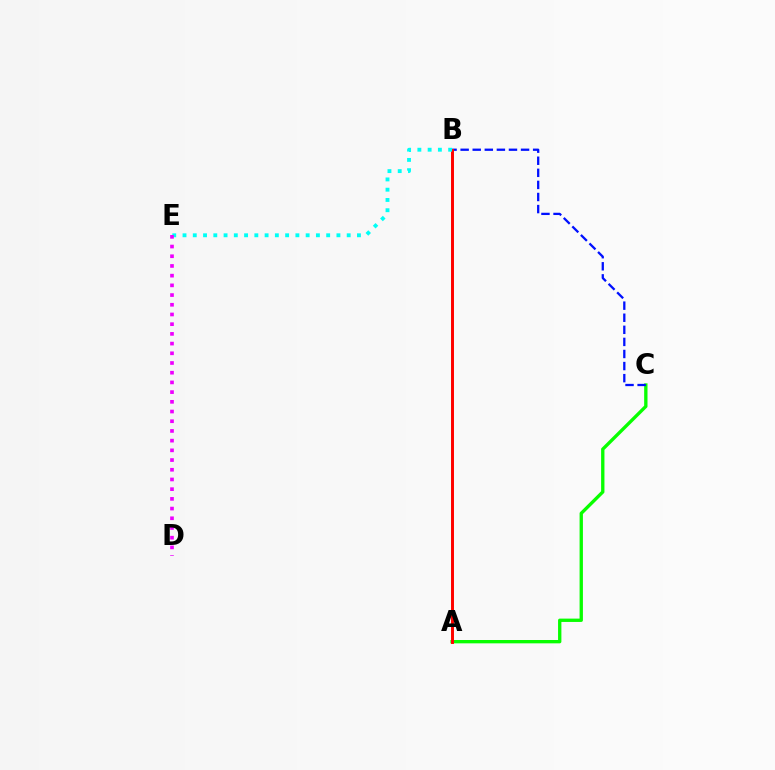{('A', 'C'): [{'color': '#08ff00', 'line_style': 'solid', 'thickness': 2.4}], ('B', 'C'): [{'color': '#0010ff', 'line_style': 'dashed', 'thickness': 1.64}], ('A', 'B'): [{'color': '#fcf500', 'line_style': 'solid', 'thickness': 1.97}, {'color': '#ff0000', 'line_style': 'solid', 'thickness': 2.11}], ('B', 'E'): [{'color': '#00fff6', 'line_style': 'dotted', 'thickness': 2.79}], ('D', 'E'): [{'color': '#ee00ff', 'line_style': 'dotted', 'thickness': 2.64}]}